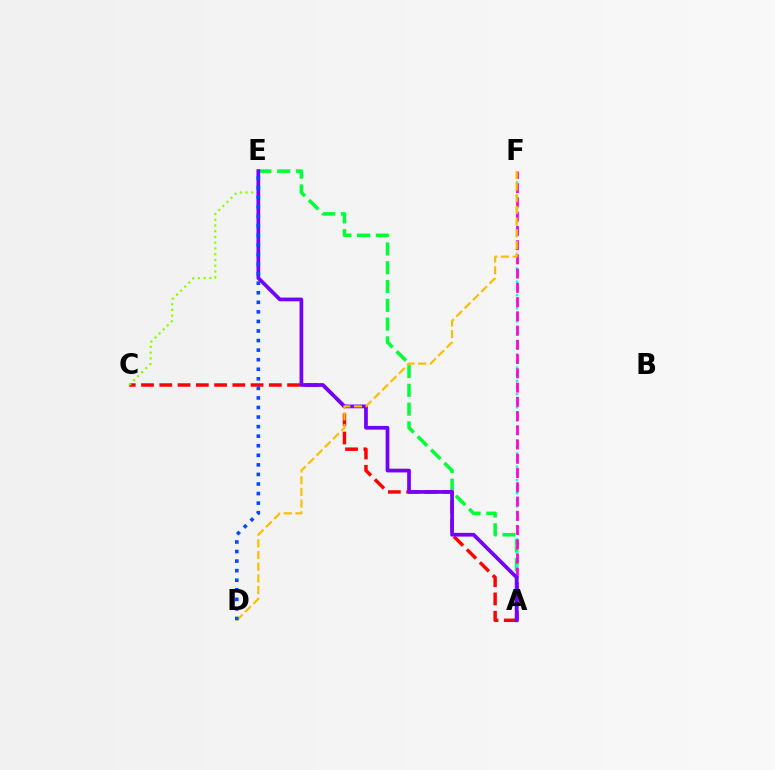{('A', 'E'): [{'color': '#00ff39', 'line_style': 'dashed', 'thickness': 2.55}, {'color': '#7200ff', 'line_style': 'solid', 'thickness': 2.68}], ('A', 'C'): [{'color': '#ff0000', 'line_style': 'dashed', 'thickness': 2.48}], ('A', 'F'): [{'color': '#00fff6', 'line_style': 'dotted', 'thickness': 1.8}, {'color': '#ff00cf', 'line_style': 'dashed', 'thickness': 1.94}], ('C', 'E'): [{'color': '#84ff00', 'line_style': 'dotted', 'thickness': 1.56}], ('D', 'F'): [{'color': '#ffbd00', 'line_style': 'dashed', 'thickness': 1.59}], ('D', 'E'): [{'color': '#004bff', 'line_style': 'dotted', 'thickness': 2.6}]}